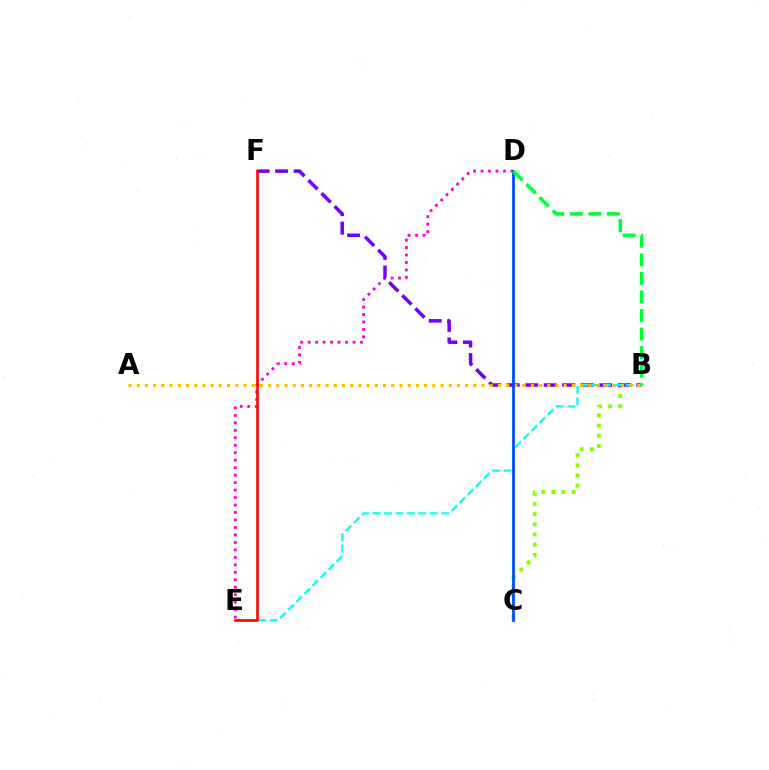{('D', 'E'): [{'color': '#ff00cf', 'line_style': 'dotted', 'thickness': 2.03}], ('B', 'C'): [{'color': '#84ff00', 'line_style': 'dotted', 'thickness': 2.77}], ('B', 'F'): [{'color': '#7200ff', 'line_style': 'dashed', 'thickness': 2.51}], ('B', 'E'): [{'color': '#00fff6', 'line_style': 'dashed', 'thickness': 1.55}], ('A', 'B'): [{'color': '#ffbd00', 'line_style': 'dotted', 'thickness': 2.23}], ('E', 'F'): [{'color': '#ff0000', 'line_style': 'solid', 'thickness': 1.87}], ('C', 'D'): [{'color': '#004bff', 'line_style': 'solid', 'thickness': 2.0}], ('B', 'D'): [{'color': '#00ff39', 'line_style': 'dashed', 'thickness': 2.52}]}